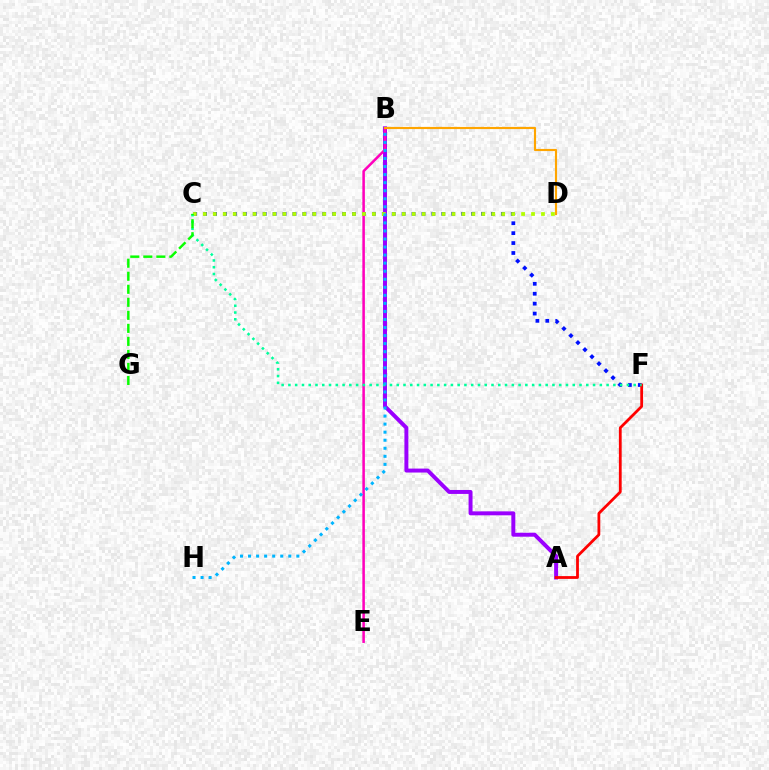{('C', 'F'): [{'color': '#0010ff', 'line_style': 'dotted', 'thickness': 2.7}, {'color': '#00ff9d', 'line_style': 'dotted', 'thickness': 1.84}], ('A', 'B'): [{'color': '#9b00ff', 'line_style': 'solid', 'thickness': 2.85}], ('A', 'F'): [{'color': '#ff0000', 'line_style': 'solid', 'thickness': 2.01}], ('B', 'E'): [{'color': '#ff00bd', 'line_style': 'solid', 'thickness': 1.83}], ('C', 'D'): [{'color': '#b3ff00', 'line_style': 'dotted', 'thickness': 2.7}], ('B', 'H'): [{'color': '#00b5ff', 'line_style': 'dotted', 'thickness': 2.19}], ('B', 'D'): [{'color': '#ffa500', 'line_style': 'solid', 'thickness': 1.55}], ('C', 'G'): [{'color': '#08ff00', 'line_style': 'dashed', 'thickness': 1.77}]}